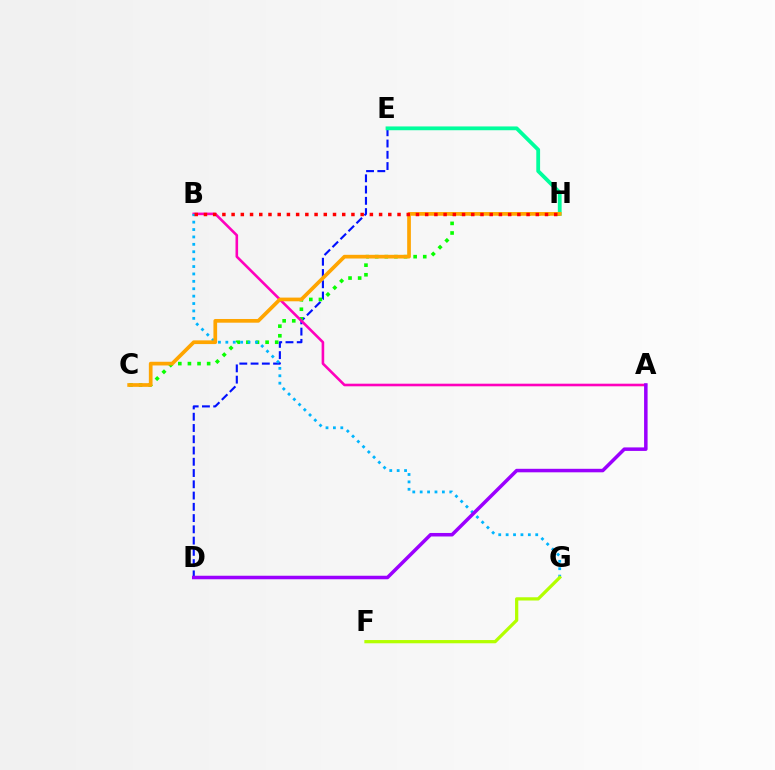{('D', 'E'): [{'color': '#0010ff', 'line_style': 'dashed', 'thickness': 1.53}], ('E', 'H'): [{'color': '#00ff9d', 'line_style': 'solid', 'thickness': 2.73}], ('C', 'H'): [{'color': '#08ff00', 'line_style': 'dotted', 'thickness': 2.61}, {'color': '#ffa500', 'line_style': 'solid', 'thickness': 2.66}], ('A', 'B'): [{'color': '#ff00bd', 'line_style': 'solid', 'thickness': 1.87}], ('B', 'G'): [{'color': '#00b5ff', 'line_style': 'dotted', 'thickness': 2.01}], ('A', 'D'): [{'color': '#9b00ff', 'line_style': 'solid', 'thickness': 2.53}], ('F', 'G'): [{'color': '#b3ff00', 'line_style': 'solid', 'thickness': 2.33}], ('B', 'H'): [{'color': '#ff0000', 'line_style': 'dotted', 'thickness': 2.5}]}